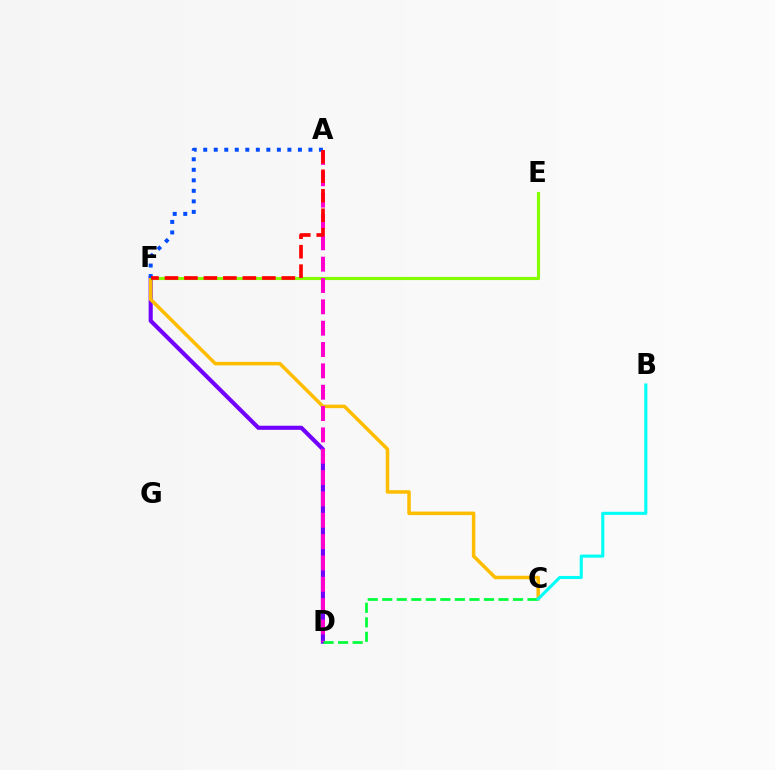{('D', 'F'): [{'color': '#7200ff', 'line_style': 'solid', 'thickness': 2.95}], ('C', 'F'): [{'color': '#ffbd00', 'line_style': 'solid', 'thickness': 2.53}], ('E', 'F'): [{'color': '#84ff00', 'line_style': 'solid', 'thickness': 2.26}], ('A', 'D'): [{'color': '#ff00cf', 'line_style': 'dashed', 'thickness': 2.9}], ('C', 'D'): [{'color': '#00ff39', 'line_style': 'dashed', 'thickness': 1.97}], ('B', 'C'): [{'color': '#00fff6', 'line_style': 'solid', 'thickness': 2.23}], ('A', 'F'): [{'color': '#004bff', 'line_style': 'dotted', 'thickness': 2.86}, {'color': '#ff0000', 'line_style': 'dashed', 'thickness': 2.65}]}